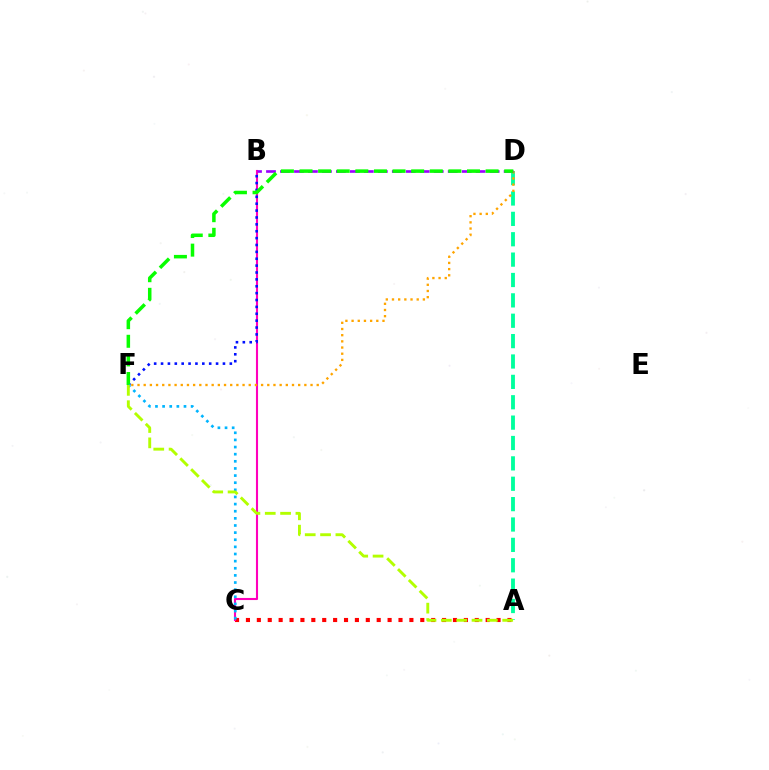{('A', 'C'): [{'color': '#ff0000', 'line_style': 'dotted', 'thickness': 2.96}], ('A', 'D'): [{'color': '#00ff9d', 'line_style': 'dashed', 'thickness': 2.77}], ('B', 'C'): [{'color': '#ff00bd', 'line_style': 'solid', 'thickness': 1.51}], ('B', 'F'): [{'color': '#0010ff', 'line_style': 'dotted', 'thickness': 1.87}], ('D', 'F'): [{'color': '#ffa500', 'line_style': 'dotted', 'thickness': 1.68}, {'color': '#08ff00', 'line_style': 'dashed', 'thickness': 2.53}], ('B', 'D'): [{'color': '#9b00ff', 'line_style': 'dashed', 'thickness': 1.9}], ('C', 'F'): [{'color': '#00b5ff', 'line_style': 'dotted', 'thickness': 1.94}], ('A', 'F'): [{'color': '#b3ff00', 'line_style': 'dashed', 'thickness': 2.08}]}